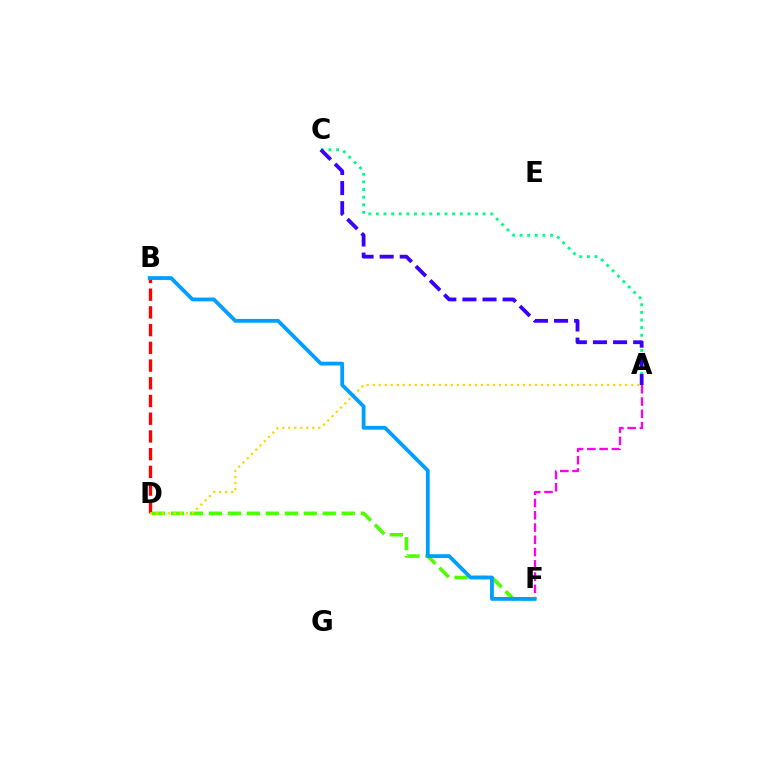{('B', 'D'): [{'color': '#ff0000', 'line_style': 'dashed', 'thickness': 2.41}], ('D', 'F'): [{'color': '#4fff00', 'line_style': 'dashed', 'thickness': 2.58}], ('A', 'C'): [{'color': '#00ff86', 'line_style': 'dotted', 'thickness': 2.07}, {'color': '#3700ff', 'line_style': 'dashed', 'thickness': 2.73}], ('A', 'F'): [{'color': '#ff00ed', 'line_style': 'dashed', 'thickness': 1.67}], ('A', 'D'): [{'color': '#ffd500', 'line_style': 'dotted', 'thickness': 1.63}], ('B', 'F'): [{'color': '#009eff', 'line_style': 'solid', 'thickness': 2.73}]}